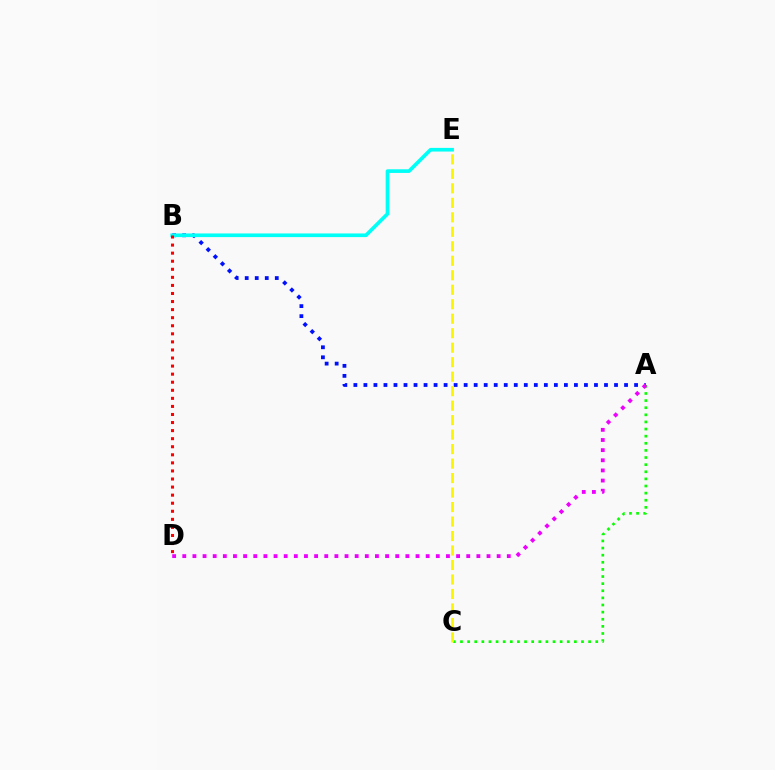{('A', 'C'): [{'color': '#08ff00', 'line_style': 'dotted', 'thickness': 1.93}], ('A', 'B'): [{'color': '#0010ff', 'line_style': 'dotted', 'thickness': 2.72}], ('B', 'E'): [{'color': '#00fff6', 'line_style': 'solid', 'thickness': 2.63}], ('B', 'D'): [{'color': '#ff0000', 'line_style': 'dotted', 'thickness': 2.19}], ('A', 'D'): [{'color': '#ee00ff', 'line_style': 'dotted', 'thickness': 2.76}], ('C', 'E'): [{'color': '#fcf500', 'line_style': 'dashed', 'thickness': 1.97}]}